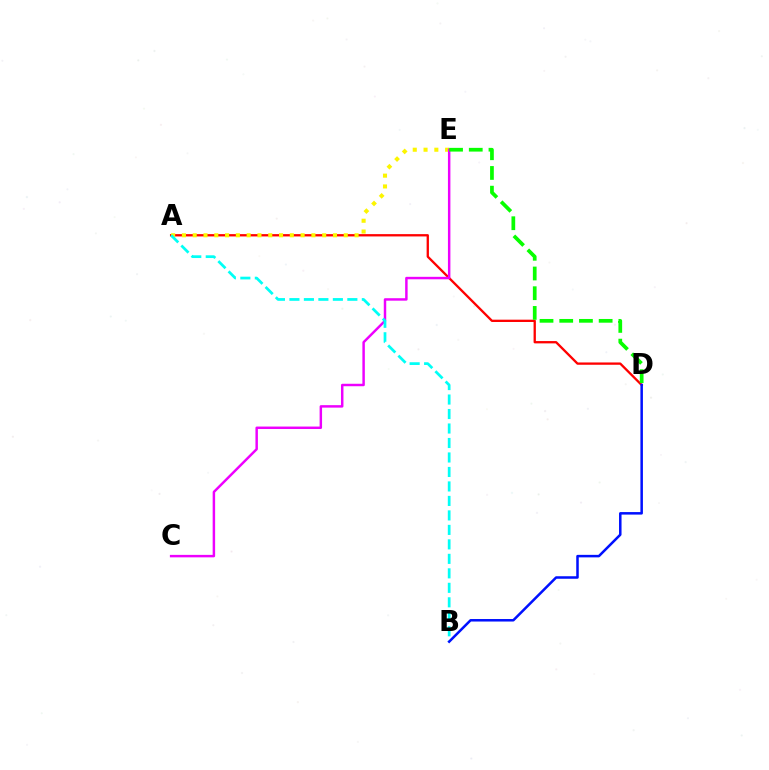{('A', 'D'): [{'color': '#ff0000', 'line_style': 'solid', 'thickness': 1.66}], ('A', 'E'): [{'color': '#fcf500', 'line_style': 'dotted', 'thickness': 2.93}], ('C', 'E'): [{'color': '#ee00ff', 'line_style': 'solid', 'thickness': 1.77}], ('D', 'E'): [{'color': '#08ff00', 'line_style': 'dashed', 'thickness': 2.68}], ('A', 'B'): [{'color': '#00fff6', 'line_style': 'dashed', 'thickness': 1.97}], ('B', 'D'): [{'color': '#0010ff', 'line_style': 'solid', 'thickness': 1.81}]}